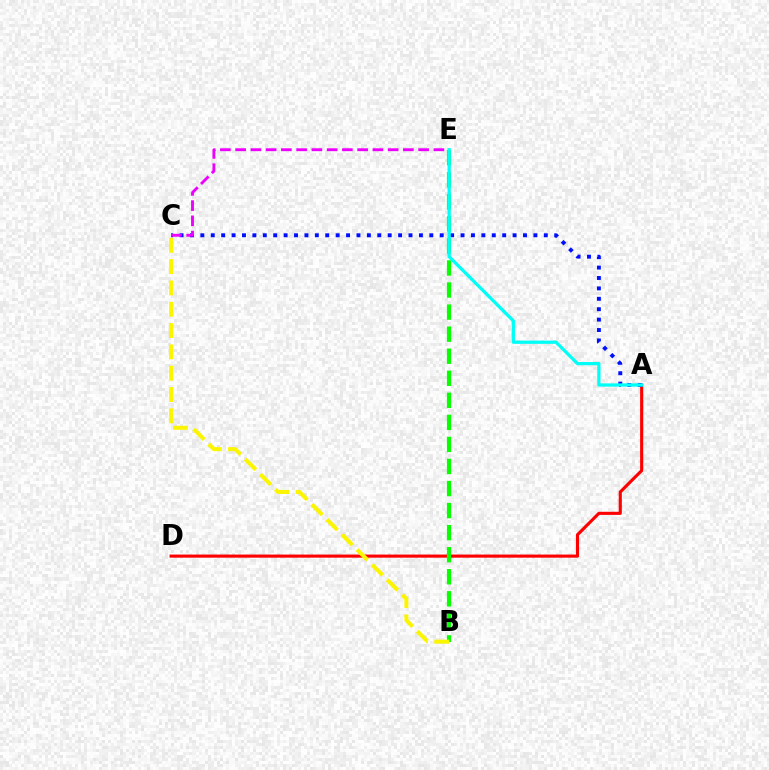{('A', 'D'): [{'color': '#ff0000', 'line_style': 'solid', 'thickness': 2.24}], ('B', 'E'): [{'color': '#08ff00', 'line_style': 'dashed', 'thickness': 3.0}], ('A', 'C'): [{'color': '#0010ff', 'line_style': 'dotted', 'thickness': 2.83}], ('C', 'E'): [{'color': '#ee00ff', 'line_style': 'dashed', 'thickness': 2.07}], ('B', 'C'): [{'color': '#fcf500', 'line_style': 'dashed', 'thickness': 2.9}], ('A', 'E'): [{'color': '#00fff6', 'line_style': 'solid', 'thickness': 2.34}]}